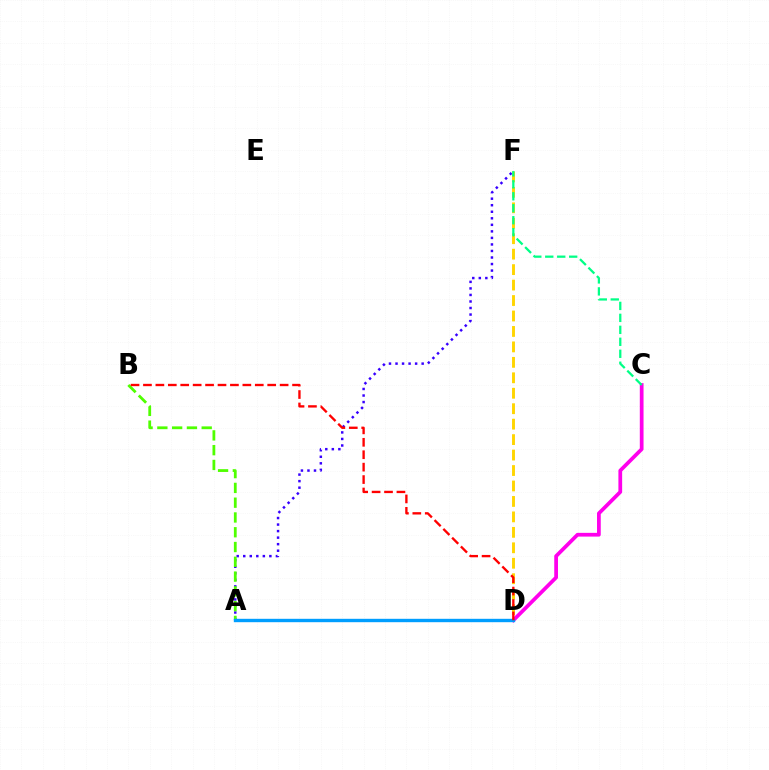{('A', 'F'): [{'color': '#3700ff', 'line_style': 'dotted', 'thickness': 1.78}], ('C', 'D'): [{'color': '#ff00ed', 'line_style': 'solid', 'thickness': 2.69}], ('A', 'B'): [{'color': '#4fff00', 'line_style': 'dashed', 'thickness': 2.01}], ('D', 'F'): [{'color': '#ffd500', 'line_style': 'dashed', 'thickness': 2.1}], ('C', 'F'): [{'color': '#00ff86', 'line_style': 'dashed', 'thickness': 1.63}], ('A', 'D'): [{'color': '#009eff', 'line_style': 'solid', 'thickness': 2.44}], ('B', 'D'): [{'color': '#ff0000', 'line_style': 'dashed', 'thickness': 1.69}]}